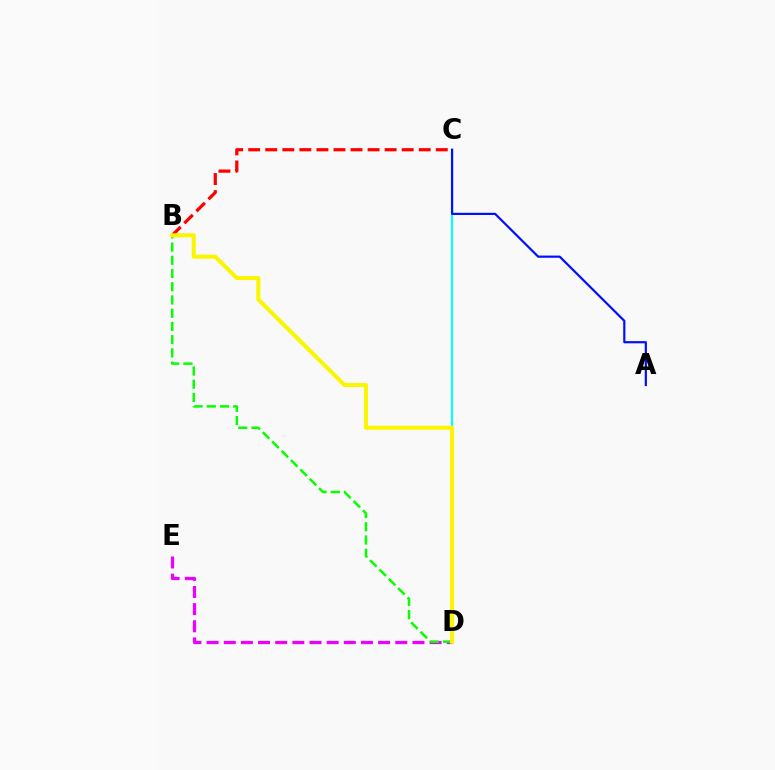{('C', 'D'): [{'color': '#00fff6', 'line_style': 'solid', 'thickness': 1.51}], ('D', 'E'): [{'color': '#ee00ff', 'line_style': 'dashed', 'thickness': 2.33}], ('B', 'D'): [{'color': '#08ff00', 'line_style': 'dashed', 'thickness': 1.8}, {'color': '#fcf500', 'line_style': 'solid', 'thickness': 2.92}], ('B', 'C'): [{'color': '#ff0000', 'line_style': 'dashed', 'thickness': 2.32}], ('A', 'C'): [{'color': '#0010ff', 'line_style': 'solid', 'thickness': 1.58}]}